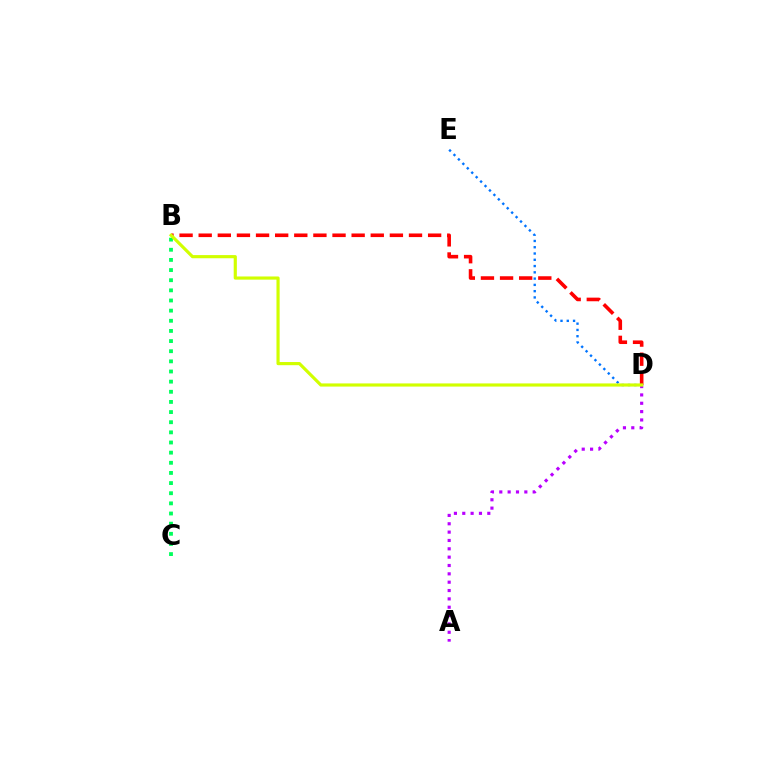{('B', 'D'): [{'color': '#ff0000', 'line_style': 'dashed', 'thickness': 2.6}, {'color': '#d1ff00', 'line_style': 'solid', 'thickness': 2.28}], ('A', 'D'): [{'color': '#b900ff', 'line_style': 'dotted', 'thickness': 2.27}], ('D', 'E'): [{'color': '#0074ff', 'line_style': 'dotted', 'thickness': 1.7}], ('B', 'C'): [{'color': '#00ff5c', 'line_style': 'dotted', 'thickness': 2.76}]}